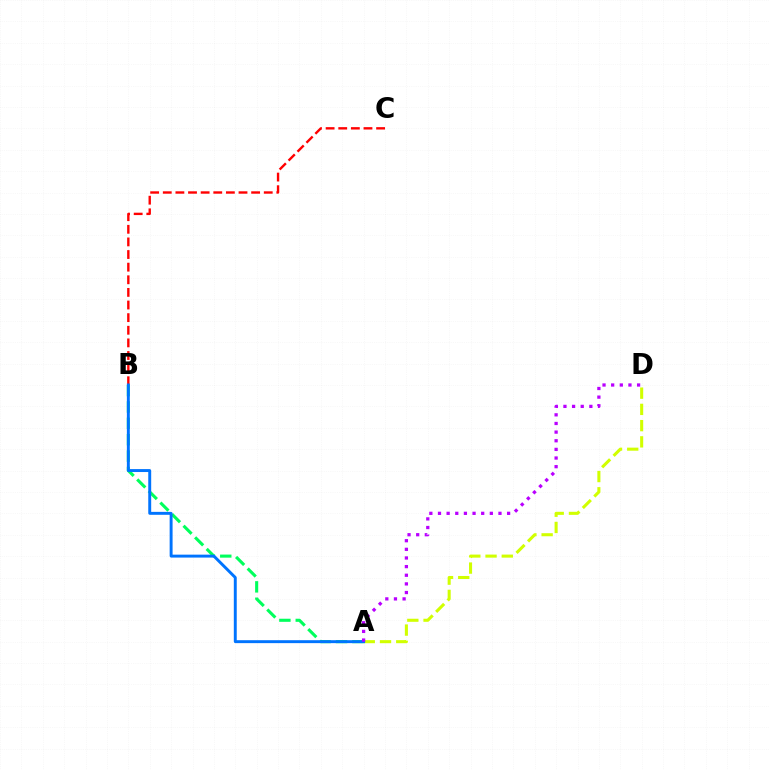{('A', 'B'): [{'color': '#00ff5c', 'line_style': 'dashed', 'thickness': 2.22}, {'color': '#0074ff', 'line_style': 'solid', 'thickness': 2.11}], ('B', 'C'): [{'color': '#ff0000', 'line_style': 'dashed', 'thickness': 1.71}], ('A', 'D'): [{'color': '#d1ff00', 'line_style': 'dashed', 'thickness': 2.21}, {'color': '#b900ff', 'line_style': 'dotted', 'thickness': 2.35}]}